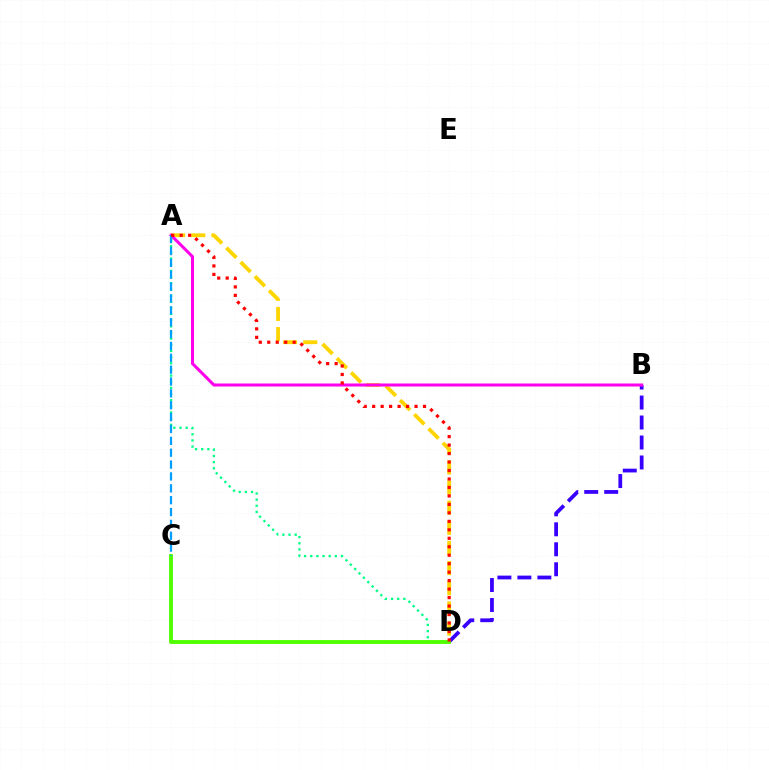{('A', 'D'): [{'color': '#ffd500', 'line_style': 'dashed', 'thickness': 2.74}, {'color': '#00ff86', 'line_style': 'dotted', 'thickness': 1.67}, {'color': '#ff0000', 'line_style': 'dotted', 'thickness': 2.3}], ('B', 'D'): [{'color': '#3700ff', 'line_style': 'dashed', 'thickness': 2.71}], ('A', 'B'): [{'color': '#ff00ed', 'line_style': 'solid', 'thickness': 2.19}], ('C', 'D'): [{'color': '#4fff00', 'line_style': 'solid', 'thickness': 2.77}], ('A', 'C'): [{'color': '#009eff', 'line_style': 'dashed', 'thickness': 1.61}]}